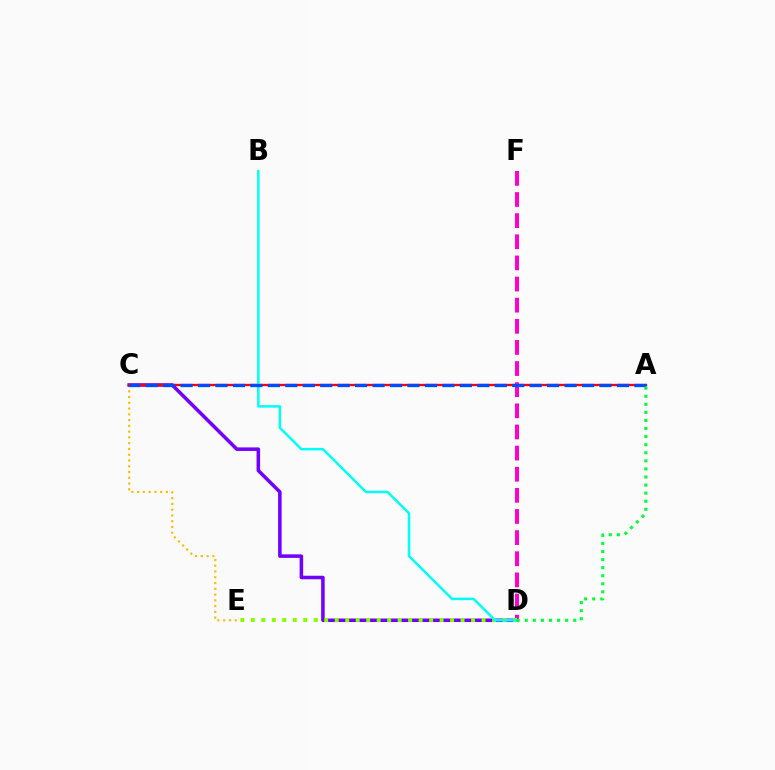{('C', 'E'): [{'color': '#ffbd00', 'line_style': 'dotted', 'thickness': 1.57}], ('C', 'D'): [{'color': '#7200ff', 'line_style': 'solid', 'thickness': 2.55}], ('A', 'C'): [{'color': '#ff0000', 'line_style': 'solid', 'thickness': 1.68}, {'color': '#004bff', 'line_style': 'dashed', 'thickness': 2.37}], ('D', 'F'): [{'color': '#ff00cf', 'line_style': 'dashed', 'thickness': 2.87}], ('D', 'E'): [{'color': '#84ff00', 'line_style': 'dotted', 'thickness': 2.85}], ('B', 'D'): [{'color': '#00fff6', 'line_style': 'solid', 'thickness': 1.8}], ('A', 'D'): [{'color': '#00ff39', 'line_style': 'dotted', 'thickness': 2.19}]}